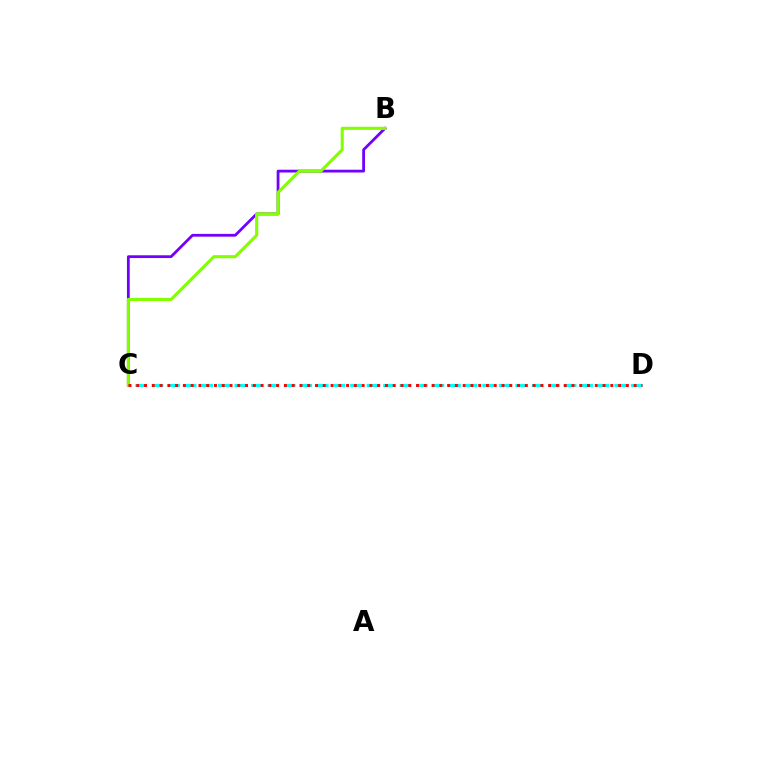{('C', 'D'): [{'color': '#00fff6', 'line_style': 'dashed', 'thickness': 2.24}, {'color': '#ff0000', 'line_style': 'dotted', 'thickness': 2.11}], ('B', 'C'): [{'color': '#7200ff', 'line_style': 'solid', 'thickness': 2.01}, {'color': '#84ff00', 'line_style': 'solid', 'thickness': 2.24}]}